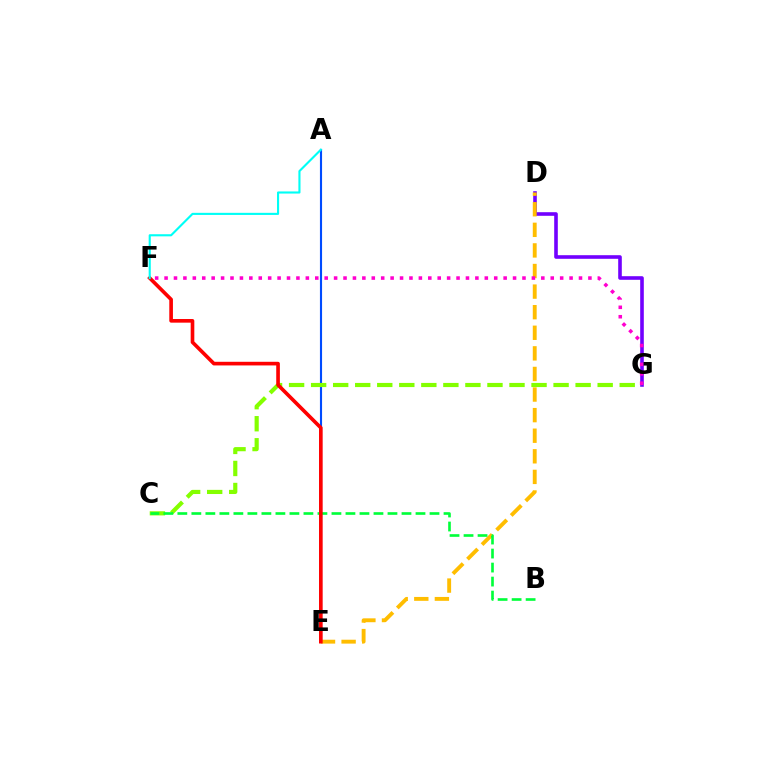{('D', 'G'): [{'color': '#7200ff', 'line_style': 'solid', 'thickness': 2.6}], ('A', 'E'): [{'color': '#004bff', 'line_style': 'solid', 'thickness': 1.53}], ('D', 'E'): [{'color': '#ffbd00', 'line_style': 'dashed', 'thickness': 2.8}], ('C', 'G'): [{'color': '#84ff00', 'line_style': 'dashed', 'thickness': 2.99}], ('F', 'G'): [{'color': '#ff00cf', 'line_style': 'dotted', 'thickness': 2.56}], ('B', 'C'): [{'color': '#00ff39', 'line_style': 'dashed', 'thickness': 1.9}], ('E', 'F'): [{'color': '#ff0000', 'line_style': 'solid', 'thickness': 2.62}], ('A', 'F'): [{'color': '#00fff6', 'line_style': 'solid', 'thickness': 1.52}]}